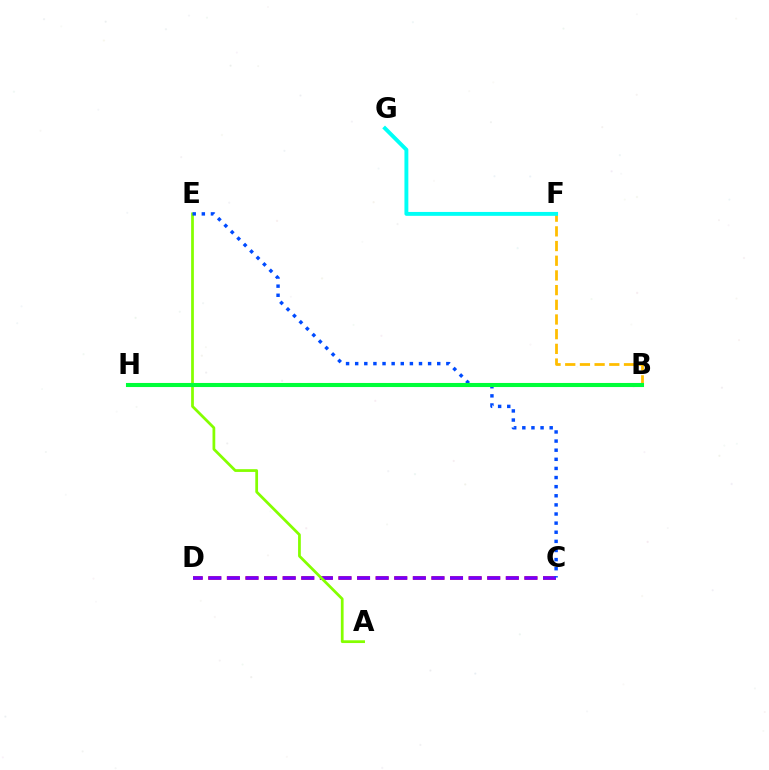{('B', 'F'): [{'color': '#ffbd00', 'line_style': 'dashed', 'thickness': 2.0}], ('B', 'H'): [{'color': '#ff00cf', 'line_style': 'dashed', 'thickness': 2.89}, {'color': '#00ff39', 'line_style': 'solid', 'thickness': 2.92}], ('C', 'D'): [{'color': '#ff0000', 'line_style': 'dashed', 'thickness': 2.53}, {'color': '#7200ff', 'line_style': 'dashed', 'thickness': 2.53}], ('A', 'E'): [{'color': '#84ff00', 'line_style': 'solid', 'thickness': 1.98}], ('C', 'E'): [{'color': '#004bff', 'line_style': 'dotted', 'thickness': 2.48}], ('F', 'G'): [{'color': '#00fff6', 'line_style': 'solid', 'thickness': 2.81}]}